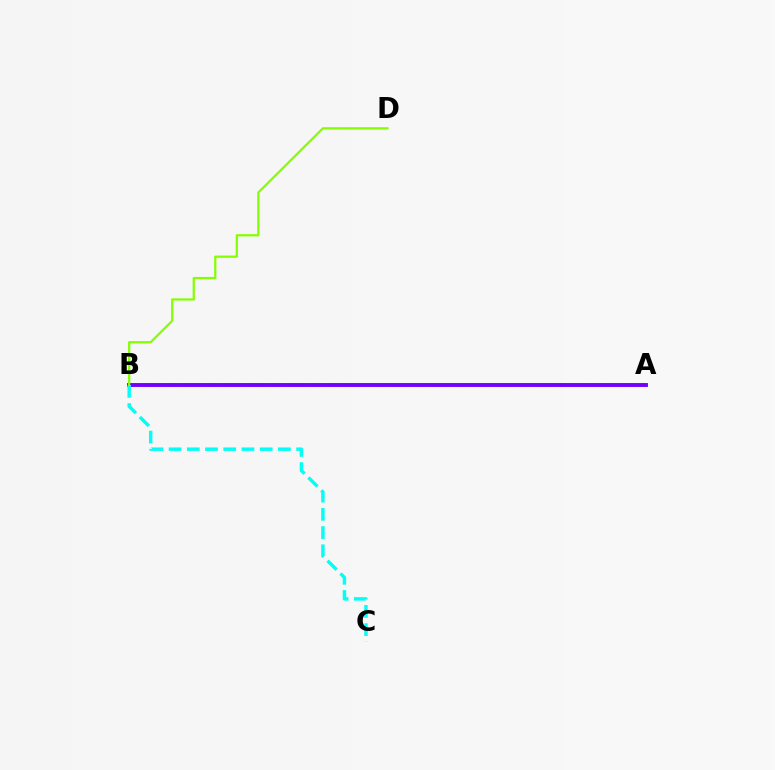{('A', 'B'): [{'color': '#ff0000', 'line_style': 'dashed', 'thickness': 1.77}, {'color': '#7200ff', 'line_style': 'solid', 'thickness': 2.79}], ('B', 'C'): [{'color': '#00fff6', 'line_style': 'dashed', 'thickness': 2.48}], ('B', 'D'): [{'color': '#84ff00', 'line_style': 'solid', 'thickness': 1.61}]}